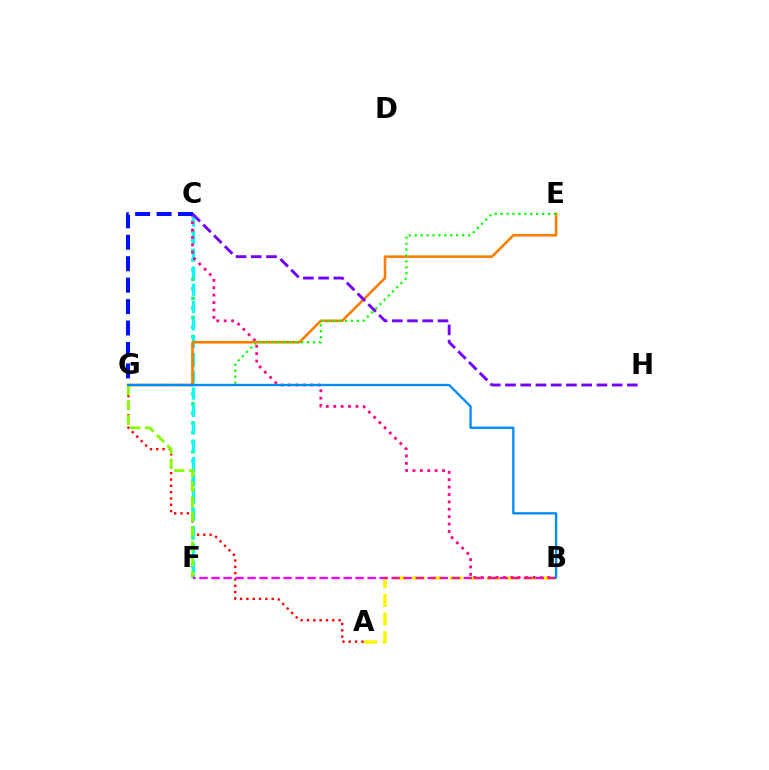{('A', 'B'): [{'color': '#fcf500', 'line_style': 'dashed', 'thickness': 2.54}], ('A', 'G'): [{'color': '#ff0000', 'line_style': 'dotted', 'thickness': 1.72}], ('C', 'F'): [{'color': '#00ff74', 'line_style': 'dotted', 'thickness': 2.6}, {'color': '#00fff6', 'line_style': 'dashed', 'thickness': 2.35}], ('F', 'G'): [{'color': '#84ff00', 'line_style': 'dashed', 'thickness': 2.02}], ('B', 'F'): [{'color': '#ee00ff', 'line_style': 'dashed', 'thickness': 1.63}], ('B', 'C'): [{'color': '#ff0094', 'line_style': 'dotted', 'thickness': 2.01}], ('E', 'G'): [{'color': '#ff7c00', 'line_style': 'solid', 'thickness': 1.87}, {'color': '#08ff00', 'line_style': 'dotted', 'thickness': 1.61}], ('C', 'G'): [{'color': '#0010ff', 'line_style': 'dashed', 'thickness': 2.91}], ('B', 'G'): [{'color': '#008cff', 'line_style': 'solid', 'thickness': 1.68}], ('C', 'H'): [{'color': '#7200ff', 'line_style': 'dashed', 'thickness': 2.07}]}